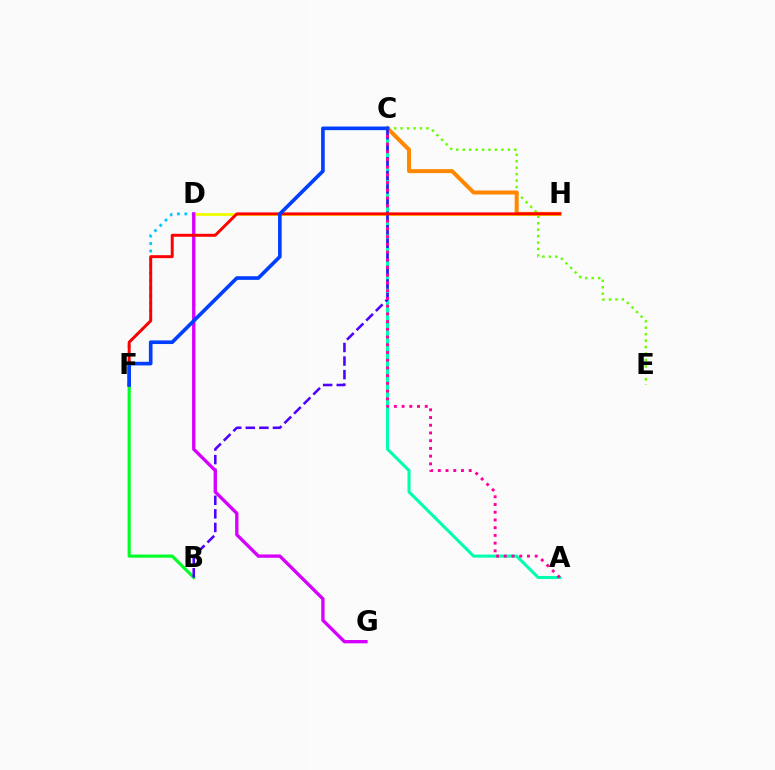{('B', 'F'): [{'color': '#00ff27', 'line_style': 'solid', 'thickness': 2.25}], ('C', 'E'): [{'color': '#66ff00', 'line_style': 'dotted', 'thickness': 1.75}], ('D', 'F'): [{'color': '#00c7ff', 'line_style': 'dotted', 'thickness': 2.02}], ('A', 'C'): [{'color': '#00ffaf', 'line_style': 'solid', 'thickness': 2.21}, {'color': '#ff00a0', 'line_style': 'dotted', 'thickness': 2.1}], ('C', 'H'): [{'color': '#ff8800', 'line_style': 'solid', 'thickness': 2.89}], ('D', 'H'): [{'color': '#eeff00', 'line_style': 'solid', 'thickness': 2.02}], ('B', 'C'): [{'color': '#4f00ff', 'line_style': 'dashed', 'thickness': 1.84}], ('D', 'G'): [{'color': '#d600ff', 'line_style': 'solid', 'thickness': 2.4}], ('F', 'H'): [{'color': '#ff0000', 'line_style': 'solid', 'thickness': 2.13}], ('C', 'F'): [{'color': '#003fff', 'line_style': 'solid', 'thickness': 2.62}]}